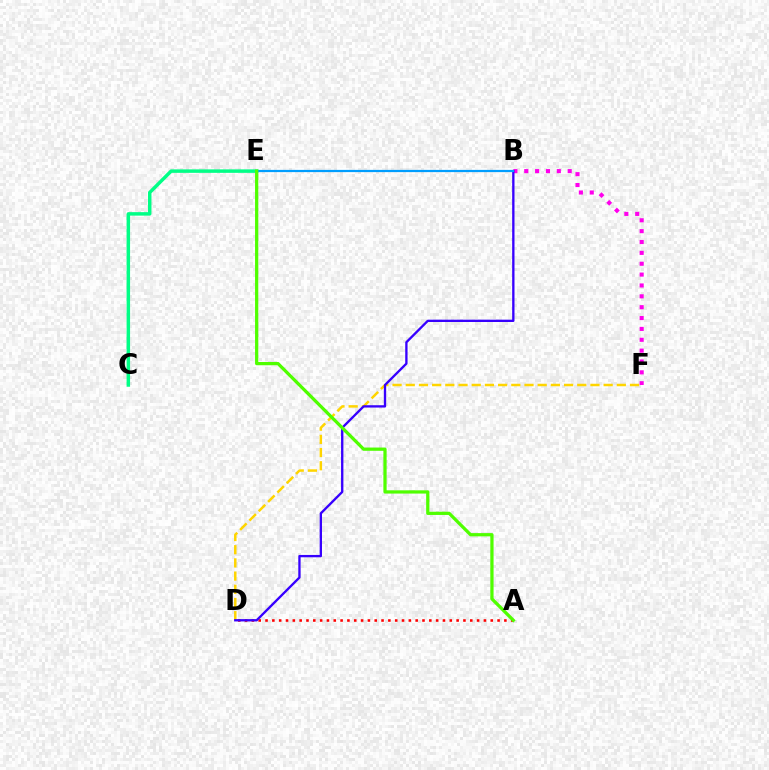{('A', 'D'): [{'color': '#ff0000', 'line_style': 'dotted', 'thickness': 1.85}], ('C', 'E'): [{'color': '#00ff86', 'line_style': 'solid', 'thickness': 2.5}], ('B', 'F'): [{'color': '#ff00ed', 'line_style': 'dotted', 'thickness': 2.95}], ('D', 'F'): [{'color': '#ffd500', 'line_style': 'dashed', 'thickness': 1.79}], ('B', 'D'): [{'color': '#3700ff', 'line_style': 'solid', 'thickness': 1.68}], ('B', 'E'): [{'color': '#009eff', 'line_style': 'solid', 'thickness': 1.6}], ('A', 'E'): [{'color': '#4fff00', 'line_style': 'solid', 'thickness': 2.34}]}